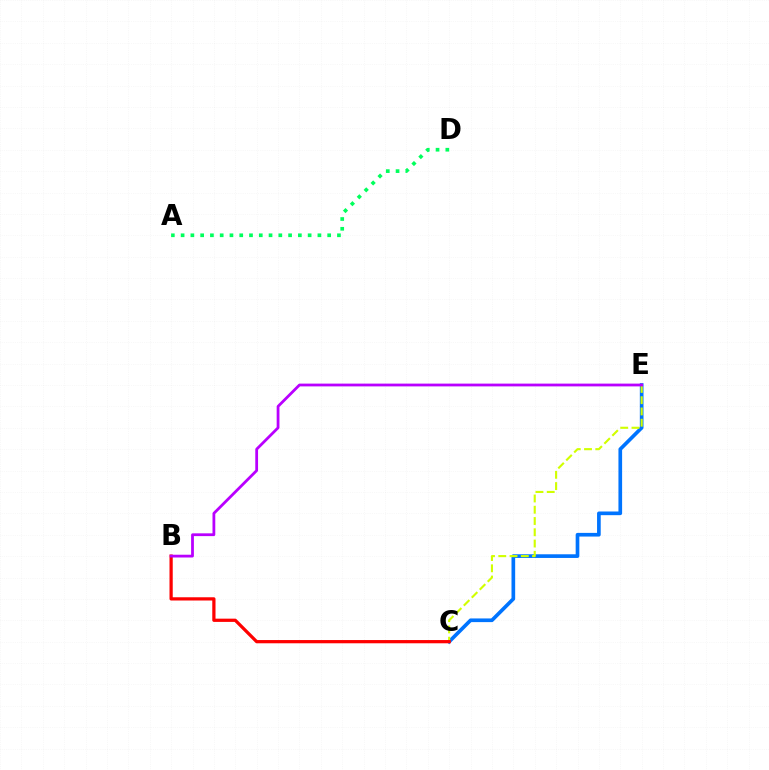{('A', 'D'): [{'color': '#00ff5c', 'line_style': 'dotted', 'thickness': 2.65}], ('C', 'E'): [{'color': '#0074ff', 'line_style': 'solid', 'thickness': 2.64}, {'color': '#d1ff00', 'line_style': 'dashed', 'thickness': 1.53}], ('B', 'C'): [{'color': '#ff0000', 'line_style': 'solid', 'thickness': 2.33}], ('B', 'E'): [{'color': '#b900ff', 'line_style': 'solid', 'thickness': 2.0}]}